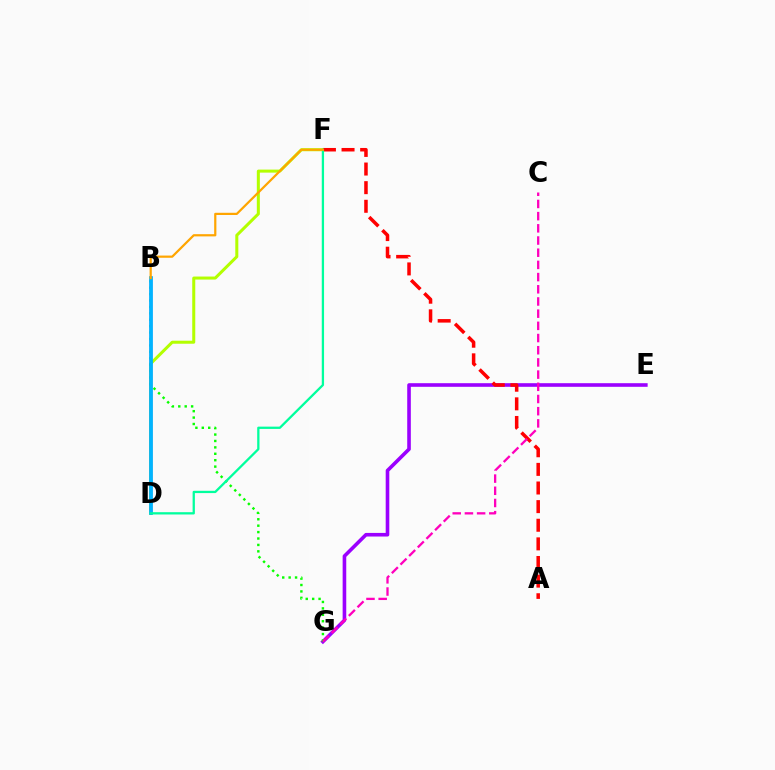{('D', 'F'): [{'color': '#b3ff00', 'line_style': 'solid', 'thickness': 2.18}, {'color': '#00ff9d', 'line_style': 'solid', 'thickness': 1.64}], ('E', 'G'): [{'color': '#9b00ff', 'line_style': 'solid', 'thickness': 2.6}], ('A', 'F'): [{'color': '#ff0000', 'line_style': 'dashed', 'thickness': 2.53}], ('B', 'G'): [{'color': '#08ff00', 'line_style': 'dotted', 'thickness': 1.74}], ('C', 'G'): [{'color': '#ff00bd', 'line_style': 'dashed', 'thickness': 1.66}], ('B', 'D'): [{'color': '#0010ff', 'line_style': 'solid', 'thickness': 1.77}, {'color': '#00b5ff', 'line_style': 'solid', 'thickness': 2.66}], ('B', 'F'): [{'color': '#ffa500', 'line_style': 'solid', 'thickness': 1.59}]}